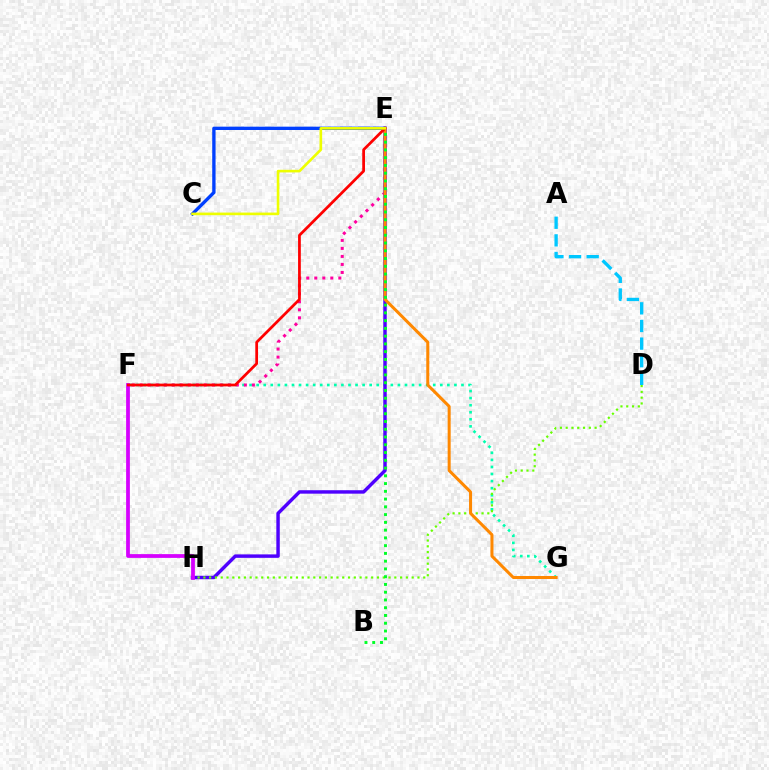{('F', 'G'): [{'color': '#00ffaf', 'line_style': 'dotted', 'thickness': 1.92}], ('E', 'F'): [{'color': '#ff00a0', 'line_style': 'dotted', 'thickness': 2.18}, {'color': '#ff0000', 'line_style': 'solid', 'thickness': 1.98}], ('C', 'E'): [{'color': '#003fff', 'line_style': 'solid', 'thickness': 2.4}, {'color': '#eeff00', 'line_style': 'solid', 'thickness': 1.89}], ('E', 'H'): [{'color': '#4f00ff', 'line_style': 'solid', 'thickness': 2.48}], ('D', 'H'): [{'color': '#66ff00', 'line_style': 'dotted', 'thickness': 1.57}], ('E', 'G'): [{'color': '#ff8800', 'line_style': 'solid', 'thickness': 2.18}], ('F', 'H'): [{'color': '#d600ff', 'line_style': 'solid', 'thickness': 2.7}], ('B', 'E'): [{'color': '#00ff27', 'line_style': 'dotted', 'thickness': 2.11}], ('A', 'D'): [{'color': '#00c7ff', 'line_style': 'dashed', 'thickness': 2.39}]}